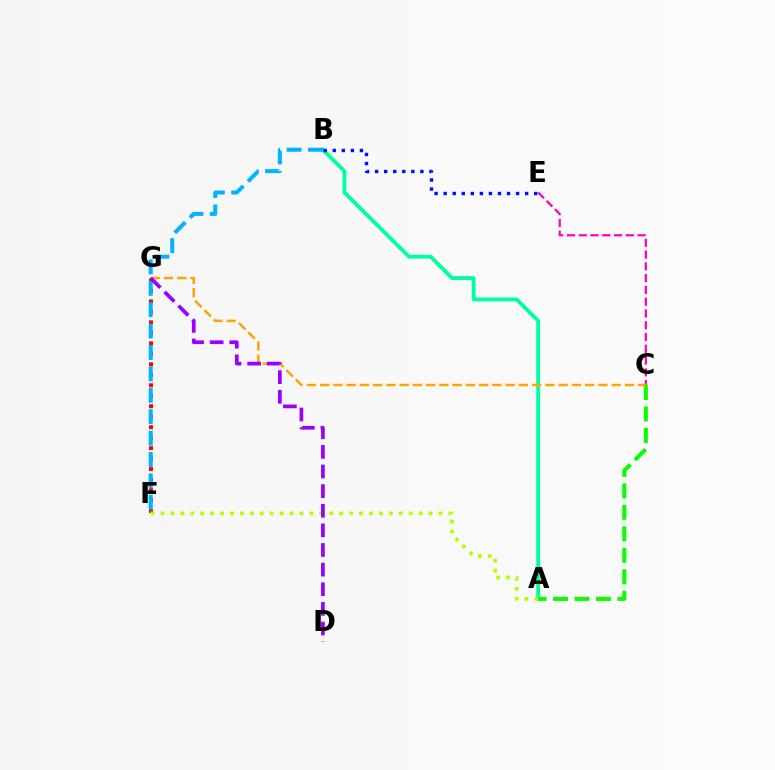{('F', 'G'): [{'color': '#ff0000', 'line_style': 'dotted', 'thickness': 2.85}], ('A', 'B'): [{'color': '#00ff9d', 'line_style': 'solid', 'thickness': 2.77}], ('B', 'E'): [{'color': '#0010ff', 'line_style': 'dotted', 'thickness': 2.46}], ('A', 'C'): [{'color': '#08ff00', 'line_style': 'dashed', 'thickness': 2.92}], ('C', 'E'): [{'color': '#ff00bd', 'line_style': 'dashed', 'thickness': 1.6}], ('C', 'G'): [{'color': '#ffa500', 'line_style': 'dashed', 'thickness': 1.8}], ('A', 'F'): [{'color': '#b3ff00', 'line_style': 'dotted', 'thickness': 2.7}], ('B', 'F'): [{'color': '#00b5ff', 'line_style': 'dashed', 'thickness': 2.91}], ('D', 'G'): [{'color': '#9b00ff', 'line_style': 'dashed', 'thickness': 2.67}]}